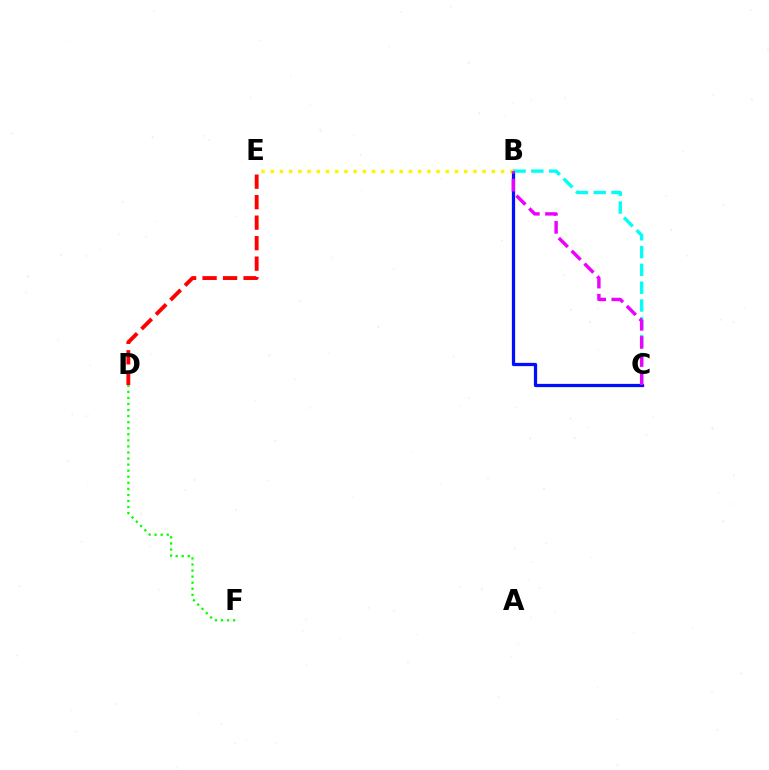{('B', 'C'): [{'color': '#0010ff', 'line_style': 'solid', 'thickness': 2.34}, {'color': '#00fff6', 'line_style': 'dashed', 'thickness': 2.42}, {'color': '#ee00ff', 'line_style': 'dashed', 'thickness': 2.46}], ('D', 'F'): [{'color': '#08ff00', 'line_style': 'dotted', 'thickness': 1.65}], ('B', 'E'): [{'color': '#fcf500', 'line_style': 'dotted', 'thickness': 2.5}], ('D', 'E'): [{'color': '#ff0000', 'line_style': 'dashed', 'thickness': 2.78}]}